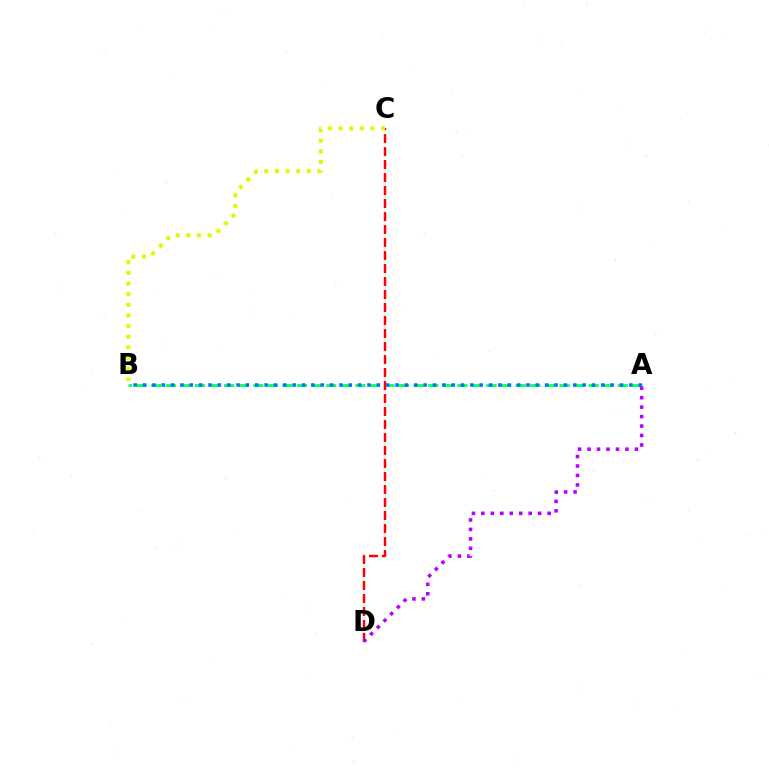{('A', 'B'): [{'color': '#00ff5c', 'line_style': 'dashed', 'thickness': 1.98}, {'color': '#0074ff', 'line_style': 'dotted', 'thickness': 2.54}], ('C', 'D'): [{'color': '#ff0000', 'line_style': 'dashed', 'thickness': 1.77}], ('A', 'D'): [{'color': '#b900ff', 'line_style': 'dotted', 'thickness': 2.57}], ('B', 'C'): [{'color': '#d1ff00', 'line_style': 'dotted', 'thickness': 2.89}]}